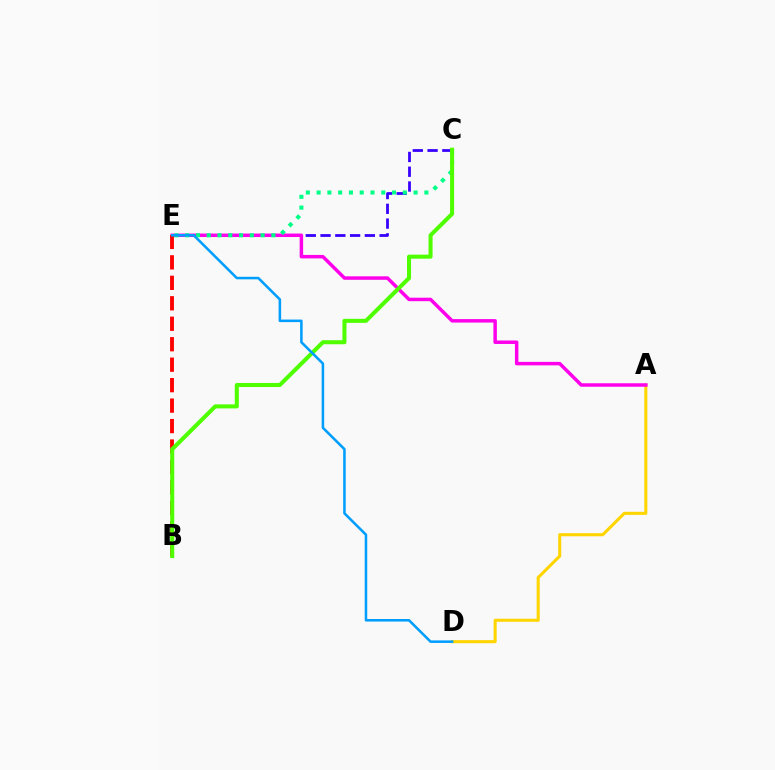{('C', 'E'): [{'color': '#3700ff', 'line_style': 'dashed', 'thickness': 2.01}, {'color': '#00ff86', 'line_style': 'dotted', 'thickness': 2.93}], ('A', 'D'): [{'color': '#ffd500', 'line_style': 'solid', 'thickness': 2.21}], ('A', 'E'): [{'color': '#ff00ed', 'line_style': 'solid', 'thickness': 2.51}], ('B', 'E'): [{'color': '#ff0000', 'line_style': 'dashed', 'thickness': 2.78}], ('B', 'C'): [{'color': '#4fff00', 'line_style': 'solid', 'thickness': 2.91}], ('D', 'E'): [{'color': '#009eff', 'line_style': 'solid', 'thickness': 1.84}]}